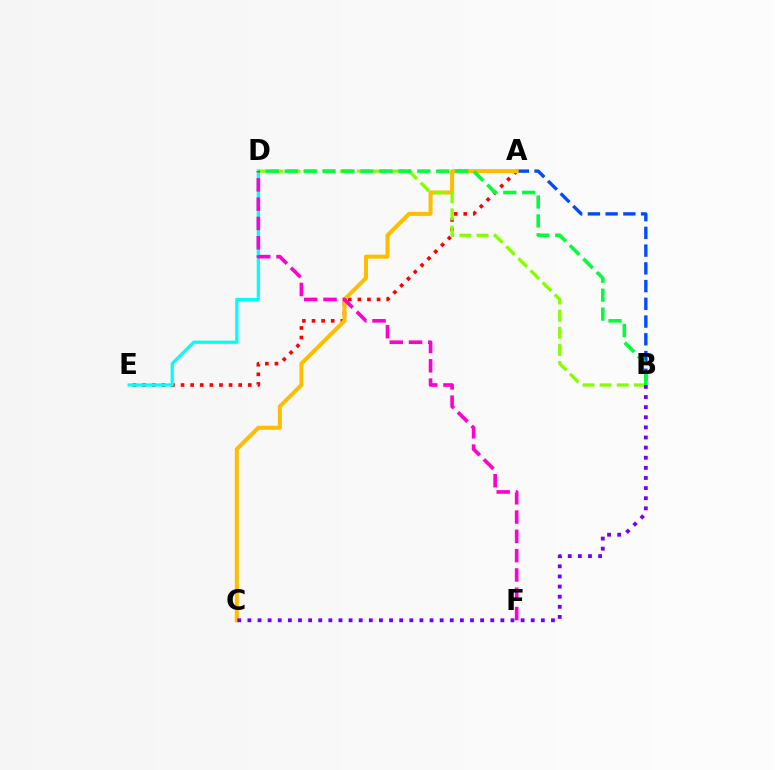{('A', 'E'): [{'color': '#ff0000', 'line_style': 'dotted', 'thickness': 2.61}], ('A', 'B'): [{'color': '#004bff', 'line_style': 'dashed', 'thickness': 2.41}], ('D', 'E'): [{'color': '#00fff6', 'line_style': 'solid', 'thickness': 2.32}], ('A', 'C'): [{'color': '#ffbd00', 'line_style': 'solid', 'thickness': 2.89}], ('B', 'D'): [{'color': '#84ff00', 'line_style': 'dashed', 'thickness': 2.33}, {'color': '#00ff39', 'line_style': 'dashed', 'thickness': 2.57}], ('B', 'C'): [{'color': '#7200ff', 'line_style': 'dotted', 'thickness': 2.75}], ('D', 'F'): [{'color': '#ff00cf', 'line_style': 'dashed', 'thickness': 2.62}]}